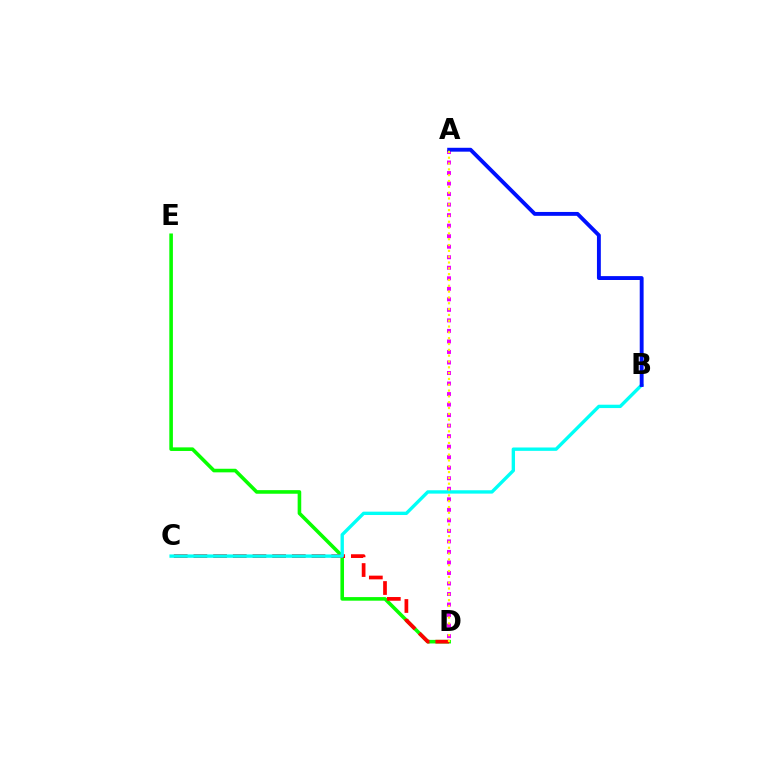{('A', 'D'): [{'color': '#ee00ff', 'line_style': 'dotted', 'thickness': 2.86}, {'color': '#fcf500', 'line_style': 'dotted', 'thickness': 1.58}], ('D', 'E'): [{'color': '#08ff00', 'line_style': 'solid', 'thickness': 2.58}], ('C', 'D'): [{'color': '#ff0000', 'line_style': 'dashed', 'thickness': 2.67}], ('B', 'C'): [{'color': '#00fff6', 'line_style': 'solid', 'thickness': 2.42}], ('A', 'B'): [{'color': '#0010ff', 'line_style': 'solid', 'thickness': 2.79}]}